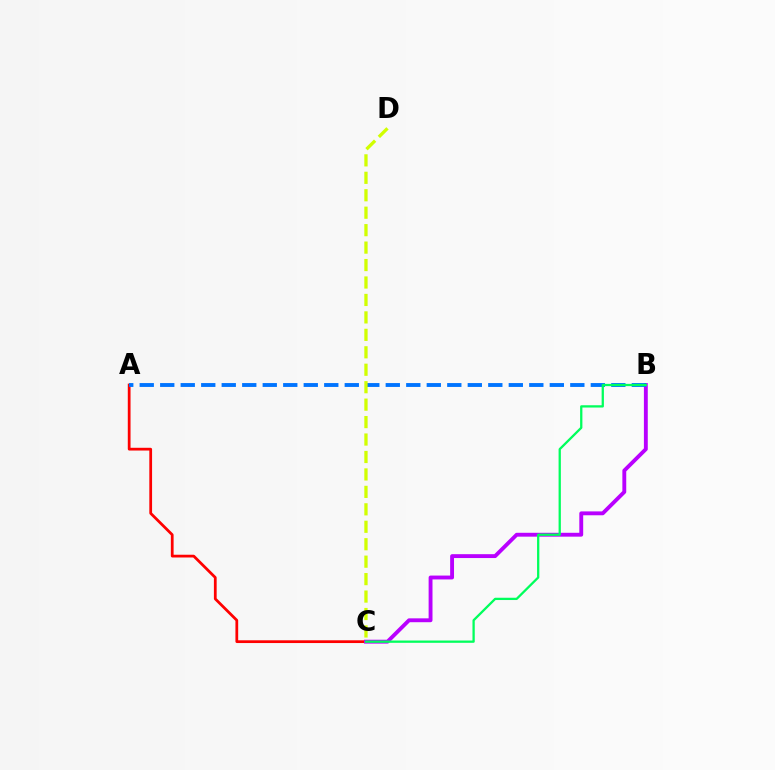{('A', 'C'): [{'color': '#ff0000', 'line_style': 'solid', 'thickness': 1.98}], ('B', 'C'): [{'color': '#b900ff', 'line_style': 'solid', 'thickness': 2.79}, {'color': '#00ff5c', 'line_style': 'solid', 'thickness': 1.64}], ('A', 'B'): [{'color': '#0074ff', 'line_style': 'dashed', 'thickness': 2.79}], ('C', 'D'): [{'color': '#d1ff00', 'line_style': 'dashed', 'thickness': 2.37}]}